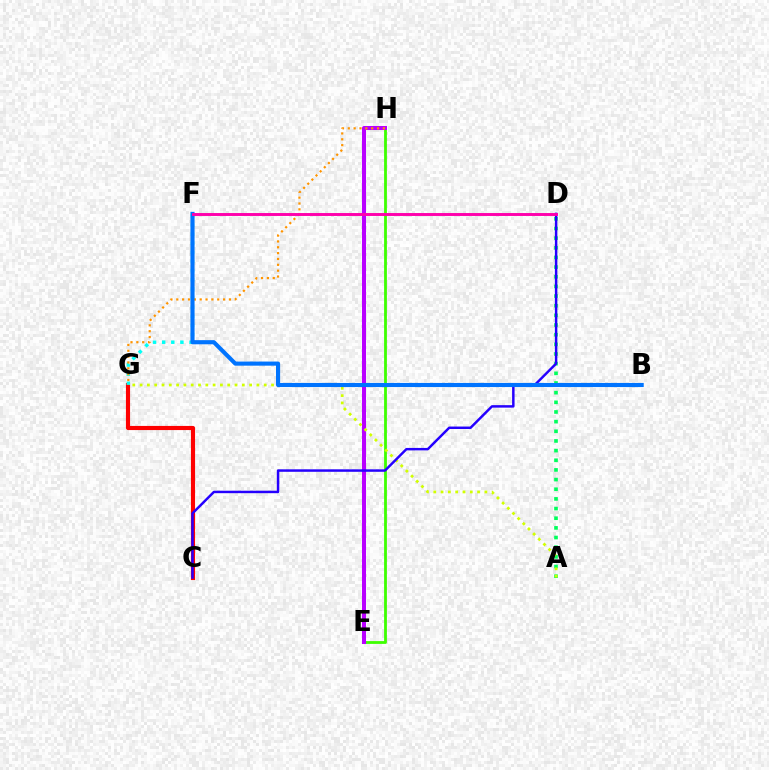{('E', 'H'): [{'color': '#3dff00', 'line_style': 'solid', 'thickness': 2.01}, {'color': '#b900ff', 'line_style': 'solid', 'thickness': 2.9}], ('C', 'G'): [{'color': '#ff0000', 'line_style': 'solid', 'thickness': 2.97}], ('A', 'D'): [{'color': '#00ff5c', 'line_style': 'dotted', 'thickness': 2.62}], ('F', 'G'): [{'color': '#00fff6', 'line_style': 'dotted', 'thickness': 2.48}], ('G', 'H'): [{'color': '#ff9400', 'line_style': 'dotted', 'thickness': 1.59}], ('A', 'G'): [{'color': '#d1ff00', 'line_style': 'dotted', 'thickness': 1.98}], ('C', 'D'): [{'color': '#2500ff', 'line_style': 'solid', 'thickness': 1.78}], ('B', 'F'): [{'color': '#0074ff', 'line_style': 'solid', 'thickness': 2.97}], ('D', 'F'): [{'color': '#ff00ac', 'line_style': 'solid', 'thickness': 2.11}]}